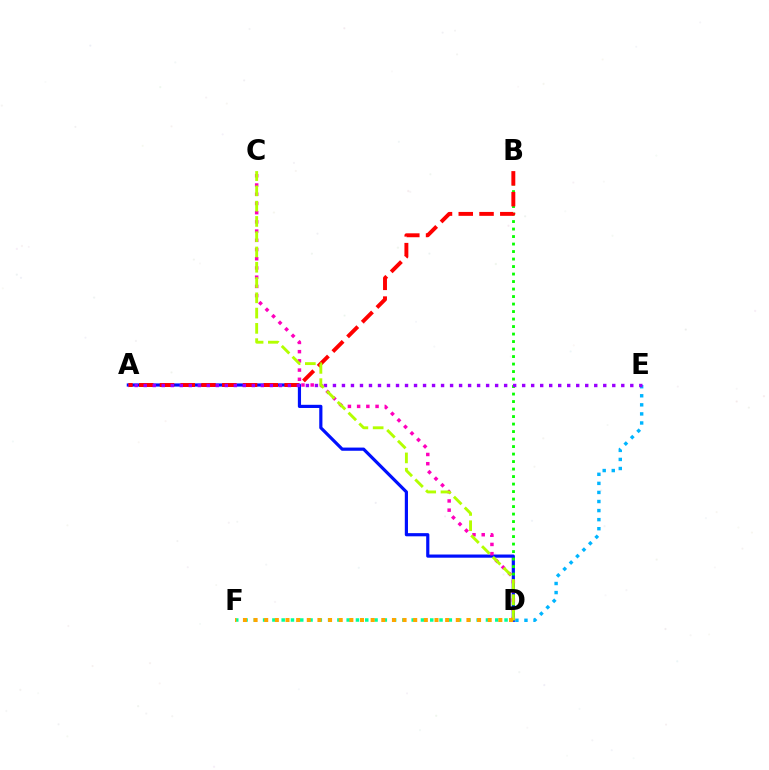{('A', 'D'): [{'color': '#0010ff', 'line_style': 'solid', 'thickness': 2.29}], ('D', 'E'): [{'color': '#00b5ff', 'line_style': 'dotted', 'thickness': 2.46}], ('B', 'D'): [{'color': '#08ff00', 'line_style': 'dotted', 'thickness': 2.04}], ('C', 'D'): [{'color': '#ff00bd', 'line_style': 'dotted', 'thickness': 2.5}, {'color': '#b3ff00', 'line_style': 'dashed', 'thickness': 2.08}], ('A', 'B'): [{'color': '#ff0000', 'line_style': 'dashed', 'thickness': 2.82}], ('A', 'E'): [{'color': '#9b00ff', 'line_style': 'dotted', 'thickness': 2.45}], ('D', 'F'): [{'color': '#00ff9d', 'line_style': 'dotted', 'thickness': 2.52}, {'color': '#ffa500', 'line_style': 'dotted', 'thickness': 2.89}]}